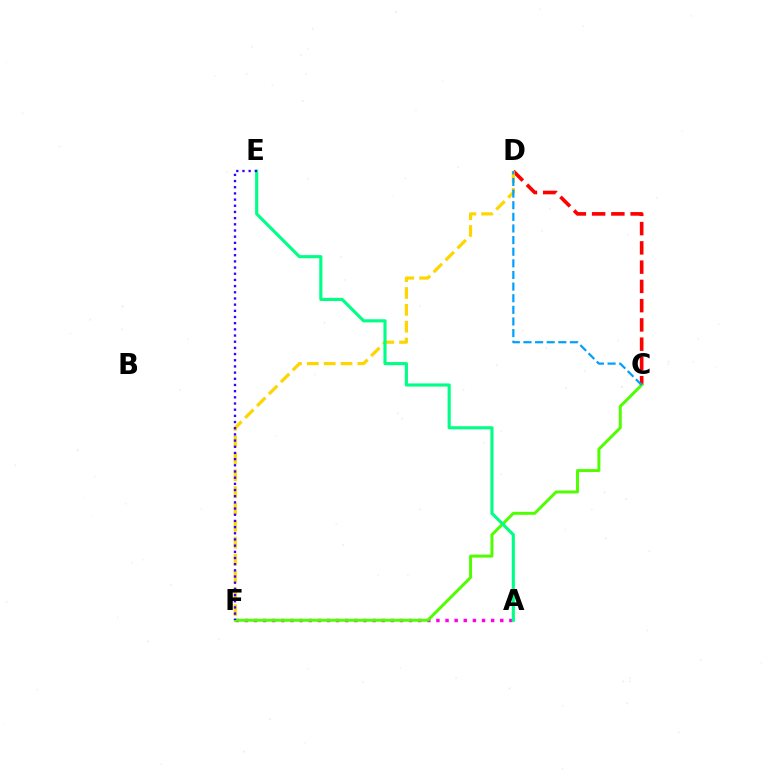{('C', 'D'): [{'color': '#ff0000', 'line_style': 'dashed', 'thickness': 2.62}, {'color': '#009eff', 'line_style': 'dashed', 'thickness': 1.58}], ('D', 'F'): [{'color': '#ffd500', 'line_style': 'dashed', 'thickness': 2.29}], ('A', 'F'): [{'color': '#ff00ed', 'line_style': 'dotted', 'thickness': 2.48}], ('C', 'F'): [{'color': '#4fff00', 'line_style': 'solid', 'thickness': 2.13}], ('A', 'E'): [{'color': '#00ff86', 'line_style': 'solid', 'thickness': 2.25}], ('E', 'F'): [{'color': '#3700ff', 'line_style': 'dotted', 'thickness': 1.68}]}